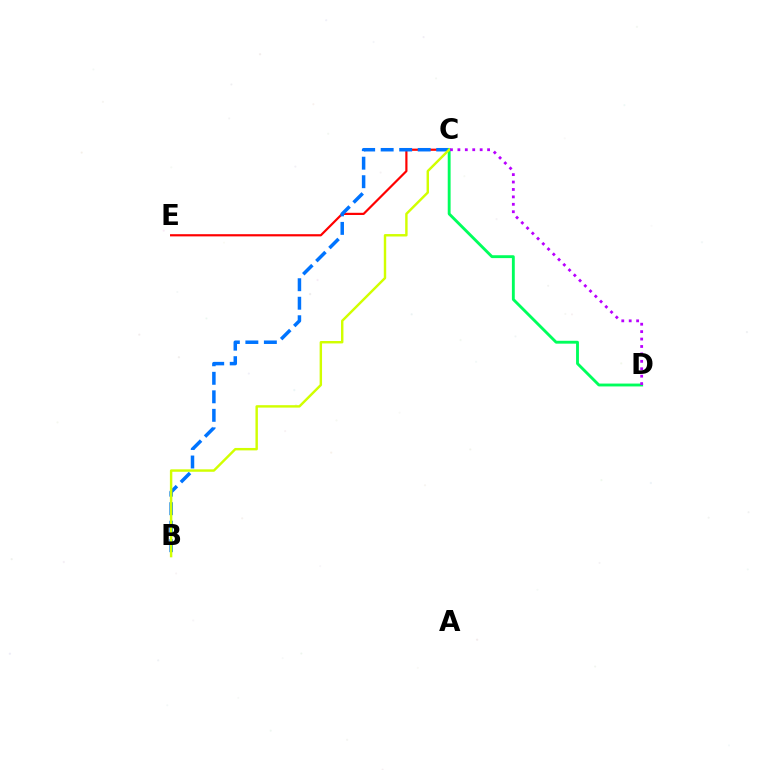{('C', 'E'): [{'color': '#ff0000', 'line_style': 'solid', 'thickness': 1.58}], ('B', 'C'): [{'color': '#0074ff', 'line_style': 'dashed', 'thickness': 2.51}, {'color': '#d1ff00', 'line_style': 'solid', 'thickness': 1.75}], ('C', 'D'): [{'color': '#00ff5c', 'line_style': 'solid', 'thickness': 2.07}, {'color': '#b900ff', 'line_style': 'dotted', 'thickness': 2.02}]}